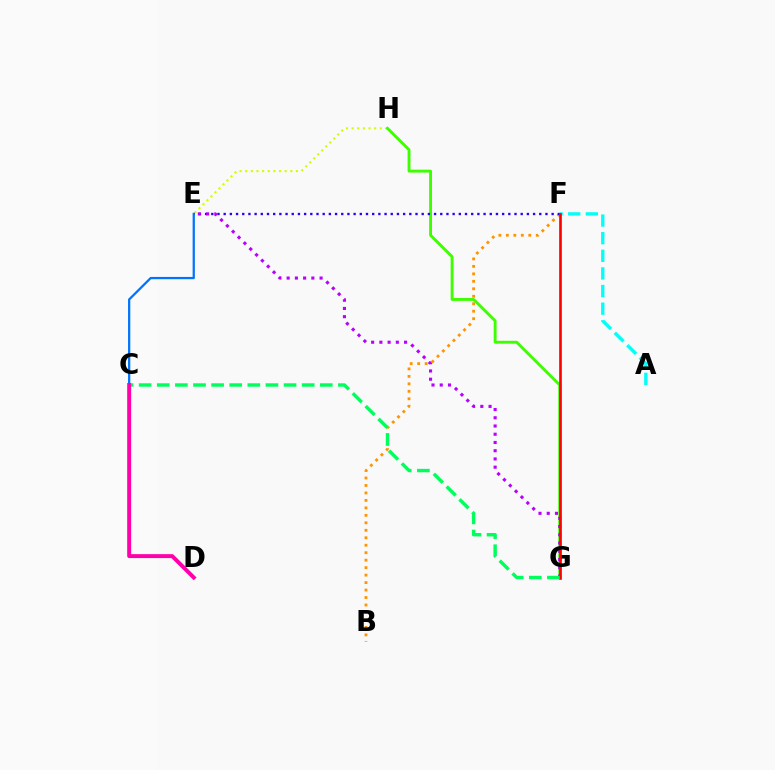{('B', 'F'): [{'color': '#ff9400', 'line_style': 'dotted', 'thickness': 2.03}], ('E', 'H'): [{'color': '#d1ff00', 'line_style': 'dotted', 'thickness': 1.53}], ('G', 'H'): [{'color': '#3dff00', 'line_style': 'solid', 'thickness': 2.07}], ('E', 'F'): [{'color': '#2500ff', 'line_style': 'dotted', 'thickness': 1.68}], ('E', 'G'): [{'color': '#b900ff', 'line_style': 'dotted', 'thickness': 2.24}], ('A', 'F'): [{'color': '#00fff6', 'line_style': 'dashed', 'thickness': 2.39}], ('F', 'G'): [{'color': '#ff0000', 'line_style': 'solid', 'thickness': 1.91}], ('C', 'E'): [{'color': '#0074ff', 'line_style': 'solid', 'thickness': 1.63}], ('C', 'G'): [{'color': '#00ff5c', 'line_style': 'dashed', 'thickness': 2.46}], ('C', 'D'): [{'color': '#ff00ac', 'line_style': 'solid', 'thickness': 2.84}]}